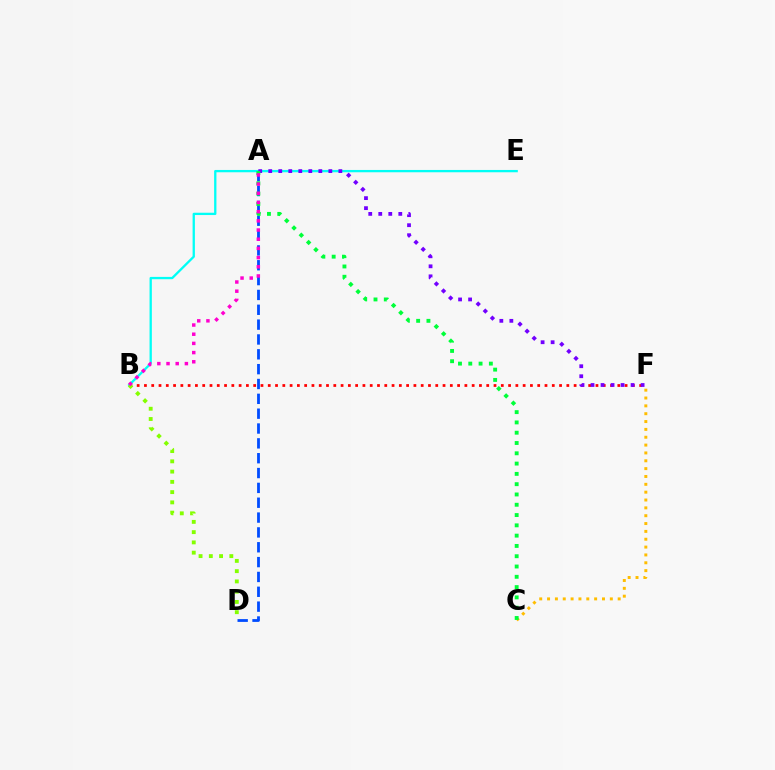{('B', 'F'): [{'color': '#ff0000', 'line_style': 'dotted', 'thickness': 1.98}], ('A', 'D'): [{'color': '#004bff', 'line_style': 'dashed', 'thickness': 2.02}], ('B', 'E'): [{'color': '#00fff6', 'line_style': 'solid', 'thickness': 1.66}], ('A', 'F'): [{'color': '#7200ff', 'line_style': 'dotted', 'thickness': 2.72}], ('C', 'F'): [{'color': '#ffbd00', 'line_style': 'dotted', 'thickness': 2.13}], ('A', 'C'): [{'color': '#00ff39', 'line_style': 'dotted', 'thickness': 2.8}], ('B', 'D'): [{'color': '#84ff00', 'line_style': 'dotted', 'thickness': 2.79}], ('A', 'B'): [{'color': '#ff00cf', 'line_style': 'dotted', 'thickness': 2.5}]}